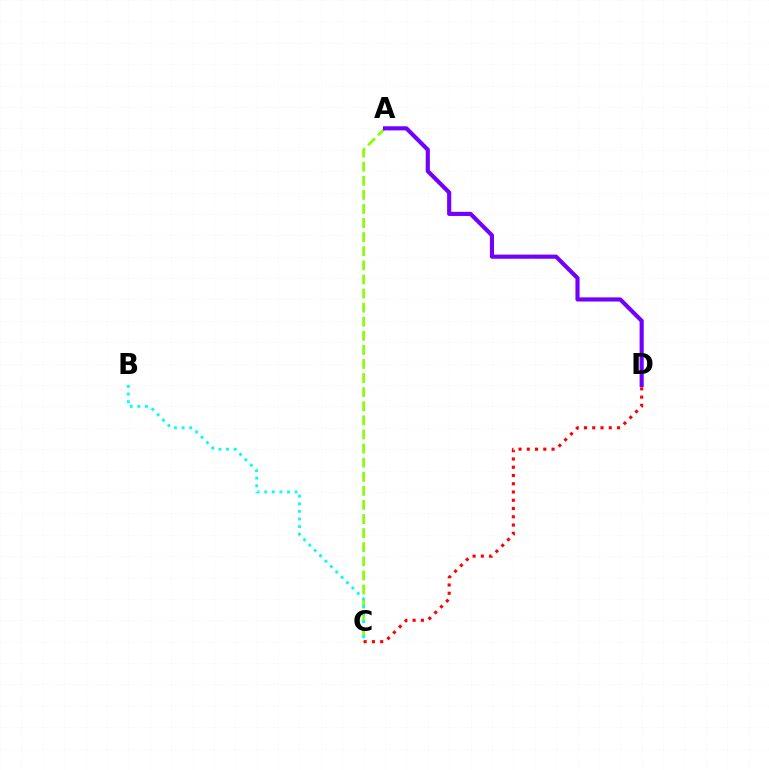{('A', 'C'): [{'color': '#84ff00', 'line_style': 'dashed', 'thickness': 1.91}], ('A', 'D'): [{'color': '#7200ff', 'line_style': 'solid', 'thickness': 2.97}], ('C', 'D'): [{'color': '#ff0000', 'line_style': 'dotted', 'thickness': 2.24}], ('B', 'C'): [{'color': '#00fff6', 'line_style': 'dotted', 'thickness': 2.07}]}